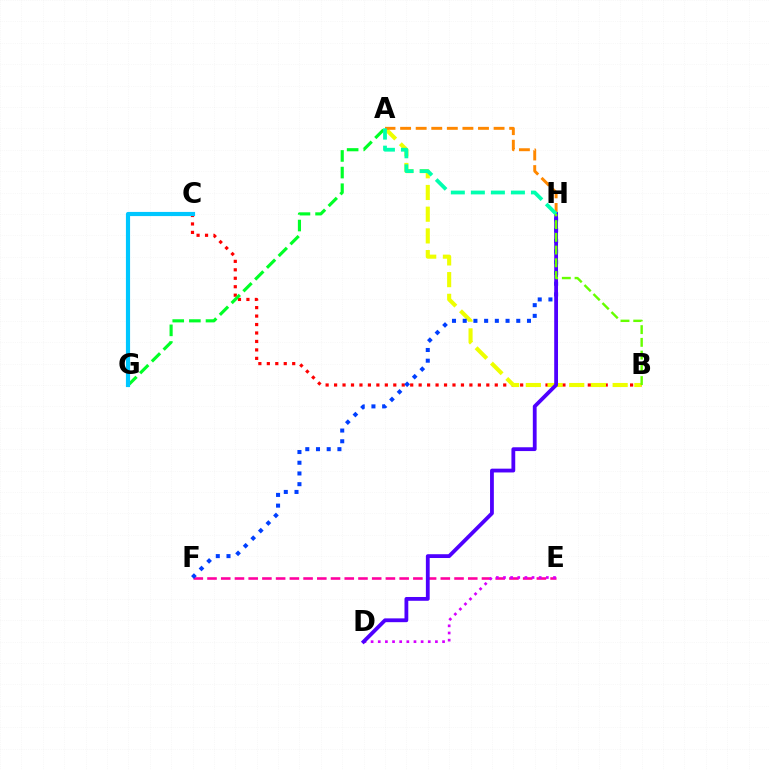{('E', 'F'): [{'color': '#ff00a0', 'line_style': 'dashed', 'thickness': 1.86}], ('B', 'C'): [{'color': '#ff0000', 'line_style': 'dotted', 'thickness': 2.3}], ('D', 'E'): [{'color': '#d600ff', 'line_style': 'dotted', 'thickness': 1.94}], ('A', 'B'): [{'color': '#eeff00', 'line_style': 'dashed', 'thickness': 2.95}], ('A', 'H'): [{'color': '#ff8800', 'line_style': 'dashed', 'thickness': 2.12}, {'color': '#00ffaf', 'line_style': 'dashed', 'thickness': 2.72}], ('A', 'G'): [{'color': '#00ff27', 'line_style': 'dashed', 'thickness': 2.26}], ('F', 'H'): [{'color': '#003fff', 'line_style': 'dotted', 'thickness': 2.91}], ('D', 'H'): [{'color': '#4f00ff', 'line_style': 'solid', 'thickness': 2.74}], ('C', 'G'): [{'color': '#00c7ff', 'line_style': 'solid', 'thickness': 3.0}], ('B', 'H'): [{'color': '#66ff00', 'line_style': 'dashed', 'thickness': 1.73}]}